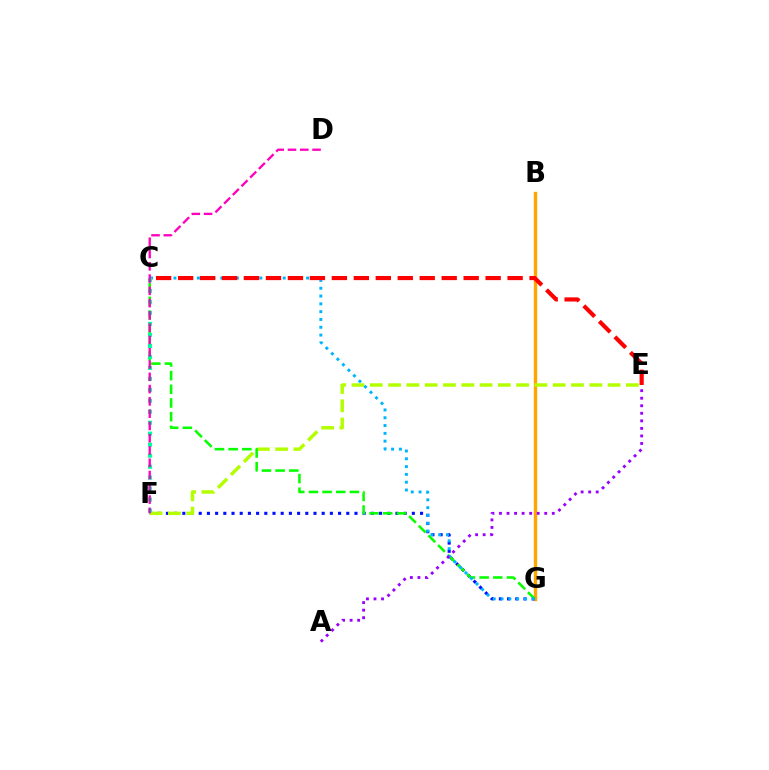{('B', 'G'): [{'color': '#ffa500', 'line_style': 'solid', 'thickness': 2.42}], ('F', 'G'): [{'color': '#0010ff', 'line_style': 'dotted', 'thickness': 2.23}], ('E', 'F'): [{'color': '#b3ff00', 'line_style': 'dashed', 'thickness': 2.48}], ('C', 'G'): [{'color': '#08ff00', 'line_style': 'dashed', 'thickness': 1.86}, {'color': '#00b5ff', 'line_style': 'dotted', 'thickness': 2.12}], ('C', 'F'): [{'color': '#00ff9d', 'line_style': 'dotted', 'thickness': 2.98}], ('D', 'F'): [{'color': '#ff00bd', 'line_style': 'dashed', 'thickness': 1.67}], ('C', 'E'): [{'color': '#ff0000', 'line_style': 'dashed', 'thickness': 2.98}], ('A', 'E'): [{'color': '#9b00ff', 'line_style': 'dotted', 'thickness': 2.05}]}